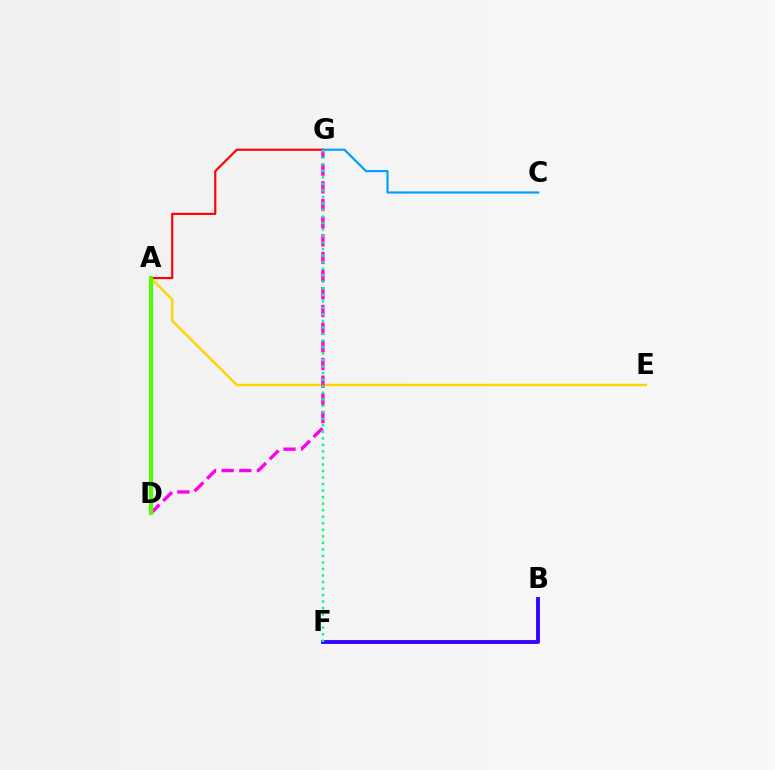{('A', 'G'): [{'color': '#ff0000', 'line_style': 'solid', 'thickness': 1.55}], ('B', 'F'): [{'color': '#3700ff', 'line_style': 'solid', 'thickness': 2.78}], ('C', 'G'): [{'color': '#009eff', 'line_style': 'solid', 'thickness': 1.56}], ('A', 'E'): [{'color': '#ffd500', 'line_style': 'solid', 'thickness': 1.74}], ('D', 'G'): [{'color': '#ff00ed', 'line_style': 'dashed', 'thickness': 2.4}], ('F', 'G'): [{'color': '#00ff86', 'line_style': 'dotted', 'thickness': 1.77}], ('A', 'D'): [{'color': '#4fff00', 'line_style': 'solid', 'thickness': 2.93}]}